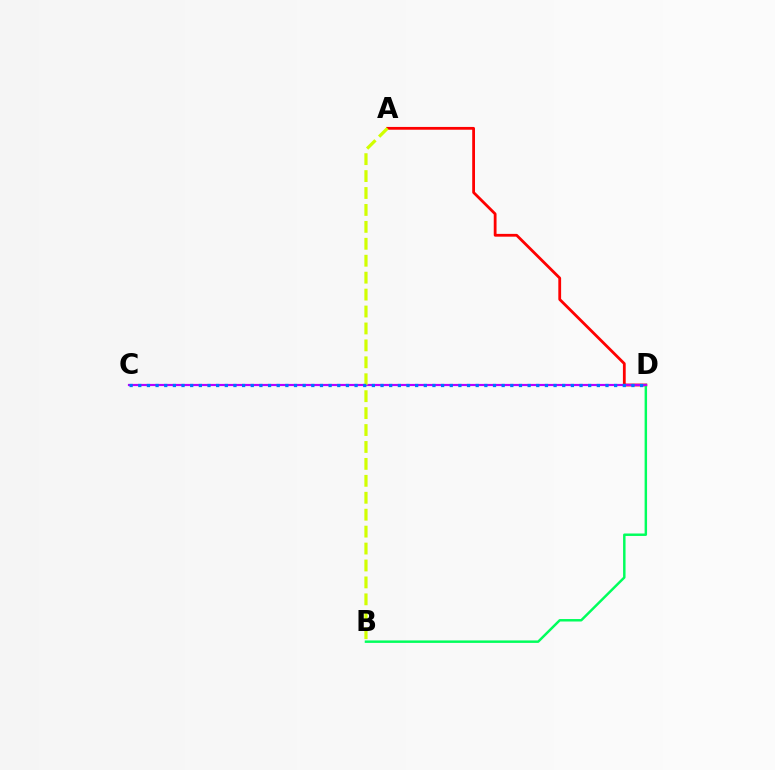{('A', 'D'): [{'color': '#ff0000', 'line_style': 'solid', 'thickness': 2.01}], ('B', 'D'): [{'color': '#00ff5c', 'line_style': 'solid', 'thickness': 1.77}], ('C', 'D'): [{'color': '#b900ff', 'line_style': 'solid', 'thickness': 1.57}, {'color': '#0074ff', 'line_style': 'dotted', 'thickness': 2.35}], ('A', 'B'): [{'color': '#d1ff00', 'line_style': 'dashed', 'thickness': 2.3}]}